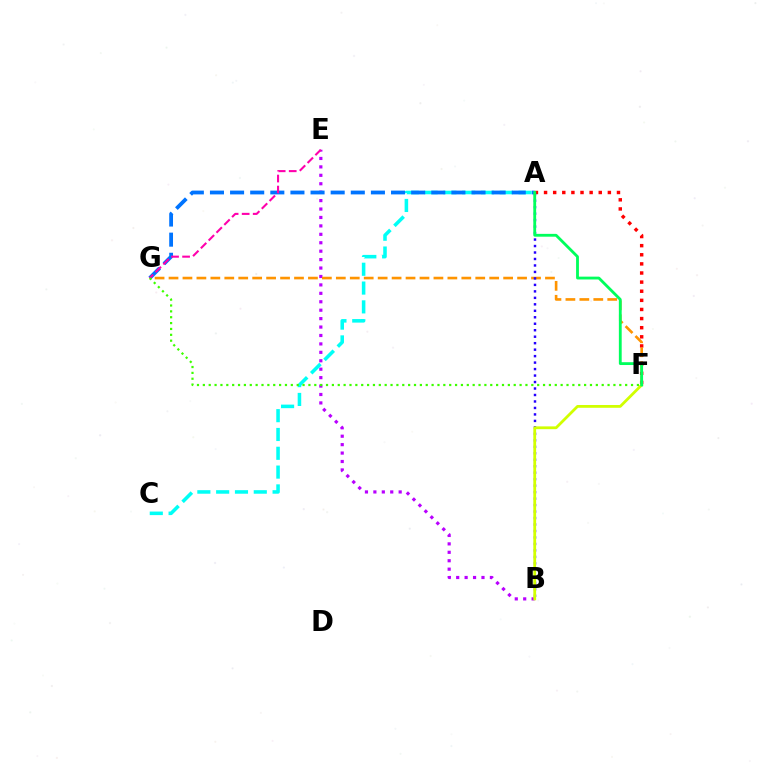{('A', 'F'): [{'color': '#ff0000', 'line_style': 'dotted', 'thickness': 2.48}, {'color': '#00ff5c', 'line_style': 'solid', 'thickness': 2.03}], ('B', 'E'): [{'color': '#b900ff', 'line_style': 'dotted', 'thickness': 2.29}], ('F', 'G'): [{'color': '#ff9400', 'line_style': 'dashed', 'thickness': 1.89}, {'color': '#3dff00', 'line_style': 'dotted', 'thickness': 1.59}], ('A', 'C'): [{'color': '#00fff6', 'line_style': 'dashed', 'thickness': 2.56}], ('A', 'G'): [{'color': '#0074ff', 'line_style': 'dashed', 'thickness': 2.73}], ('A', 'B'): [{'color': '#2500ff', 'line_style': 'dotted', 'thickness': 1.76}], ('B', 'F'): [{'color': '#d1ff00', 'line_style': 'solid', 'thickness': 2.01}], ('E', 'G'): [{'color': '#ff00ac', 'line_style': 'dashed', 'thickness': 1.5}]}